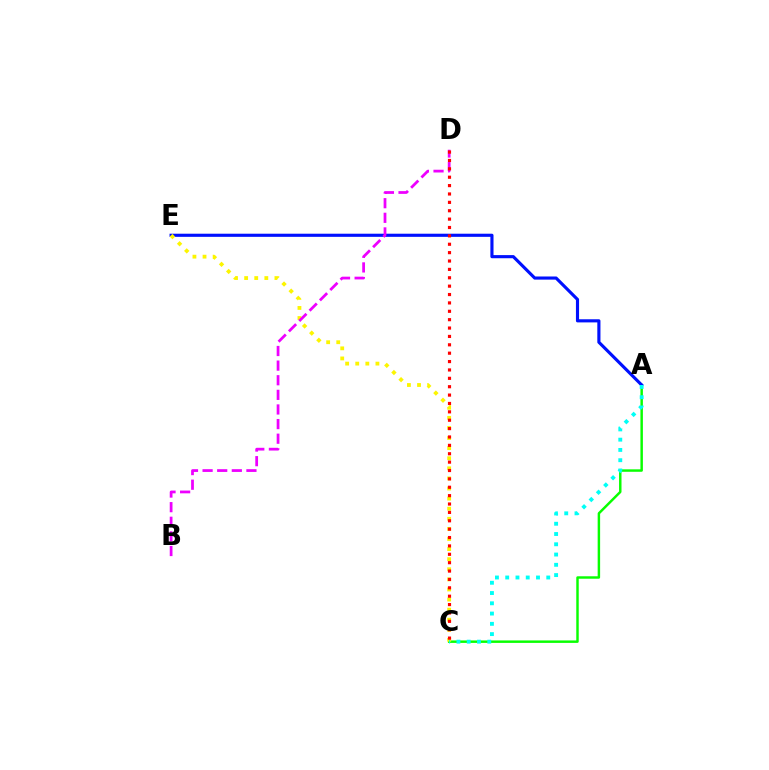{('A', 'C'): [{'color': '#08ff00', 'line_style': 'solid', 'thickness': 1.77}, {'color': '#00fff6', 'line_style': 'dotted', 'thickness': 2.79}], ('A', 'E'): [{'color': '#0010ff', 'line_style': 'solid', 'thickness': 2.26}], ('C', 'E'): [{'color': '#fcf500', 'line_style': 'dotted', 'thickness': 2.74}], ('B', 'D'): [{'color': '#ee00ff', 'line_style': 'dashed', 'thickness': 1.99}], ('C', 'D'): [{'color': '#ff0000', 'line_style': 'dotted', 'thickness': 2.28}]}